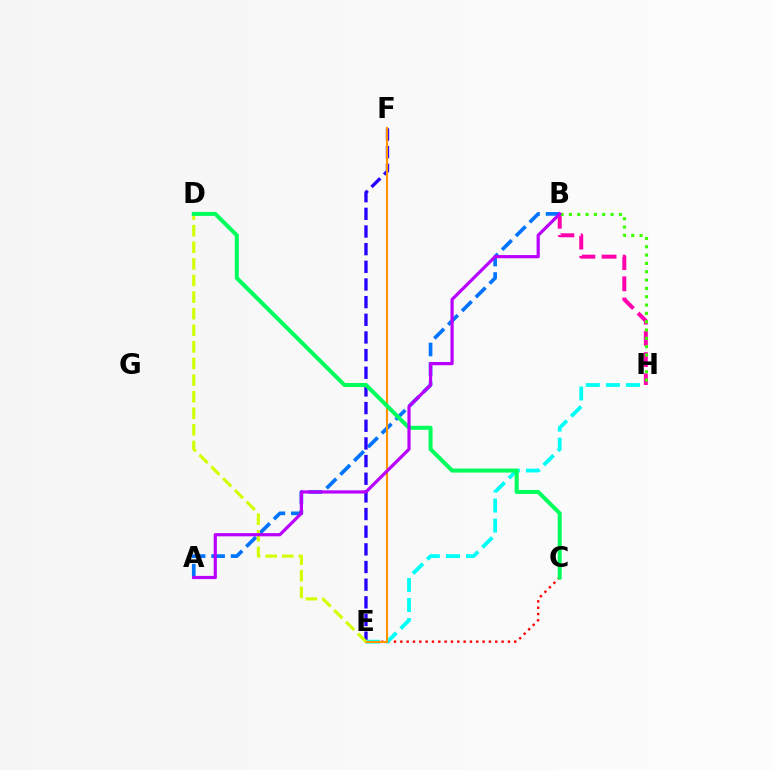{('C', 'E'): [{'color': '#ff0000', 'line_style': 'dotted', 'thickness': 1.72}], ('B', 'H'): [{'color': '#ff00ac', 'line_style': 'dashed', 'thickness': 2.88}, {'color': '#3dff00', 'line_style': 'dotted', 'thickness': 2.26}], ('A', 'B'): [{'color': '#0074ff', 'line_style': 'dashed', 'thickness': 2.65}, {'color': '#b900ff', 'line_style': 'solid', 'thickness': 2.3}], ('E', 'F'): [{'color': '#2500ff', 'line_style': 'dashed', 'thickness': 2.4}, {'color': '#ff9400', 'line_style': 'solid', 'thickness': 1.53}], ('E', 'H'): [{'color': '#00fff6', 'line_style': 'dashed', 'thickness': 2.72}], ('D', 'E'): [{'color': '#d1ff00', 'line_style': 'dashed', 'thickness': 2.25}], ('C', 'D'): [{'color': '#00ff5c', 'line_style': 'solid', 'thickness': 2.9}]}